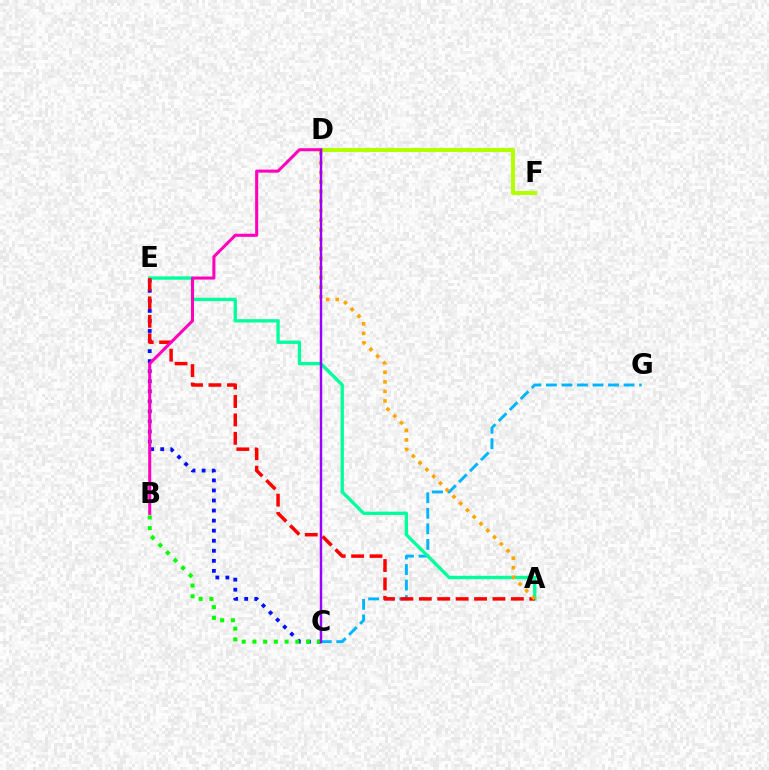{('C', 'E'): [{'color': '#0010ff', 'line_style': 'dotted', 'thickness': 2.73}], ('C', 'G'): [{'color': '#00b5ff', 'line_style': 'dashed', 'thickness': 2.11}], ('A', 'E'): [{'color': '#00ff9d', 'line_style': 'solid', 'thickness': 2.41}, {'color': '#ff0000', 'line_style': 'dashed', 'thickness': 2.5}], ('D', 'F'): [{'color': '#b3ff00', 'line_style': 'solid', 'thickness': 2.94}], ('B', 'D'): [{'color': '#ff00bd', 'line_style': 'solid', 'thickness': 2.2}], ('B', 'C'): [{'color': '#08ff00', 'line_style': 'dotted', 'thickness': 2.92}], ('A', 'D'): [{'color': '#ffa500', 'line_style': 'dotted', 'thickness': 2.6}], ('C', 'D'): [{'color': '#9b00ff', 'line_style': 'solid', 'thickness': 1.75}]}